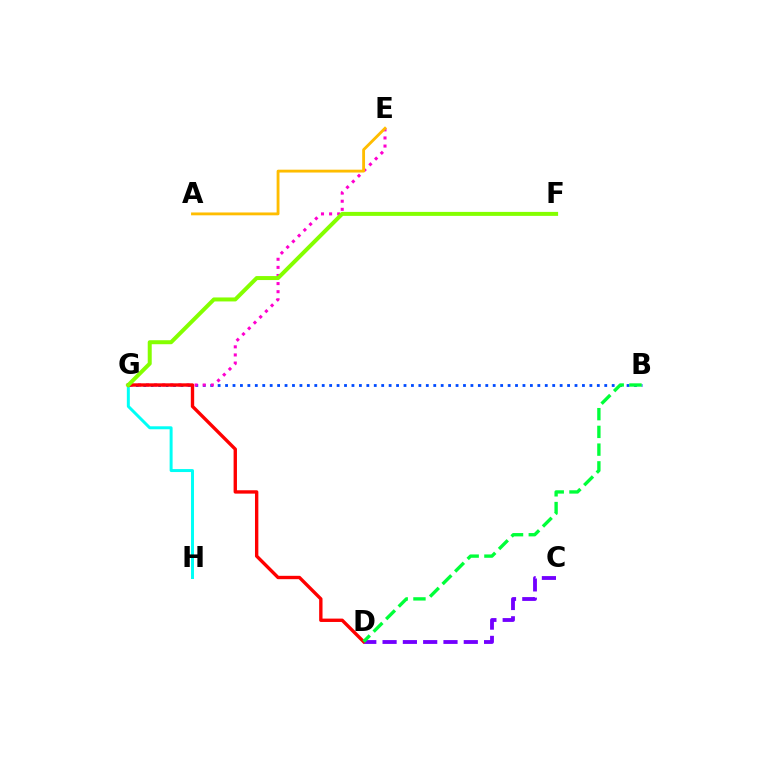{('B', 'G'): [{'color': '#004bff', 'line_style': 'dotted', 'thickness': 2.02}], ('C', 'D'): [{'color': '#7200ff', 'line_style': 'dashed', 'thickness': 2.76}], ('G', 'H'): [{'color': '#00fff6', 'line_style': 'solid', 'thickness': 2.14}], ('E', 'G'): [{'color': '#ff00cf', 'line_style': 'dotted', 'thickness': 2.2}], ('D', 'G'): [{'color': '#ff0000', 'line_style': 'solid', 'thickness': 2.43}], ('B', 'D'): [{'color': '#00ff39', 'line_style': 'dashed', 'thickness': 2.41}], ('F', 'G'): [{'color': '#84ff00', 'line_style': 'solid', 'thickness': 2.87}], ('A', 'E'): [{'color': '#ffbd00', 'line_style': 'solid', 'thickness': 2.05}]}